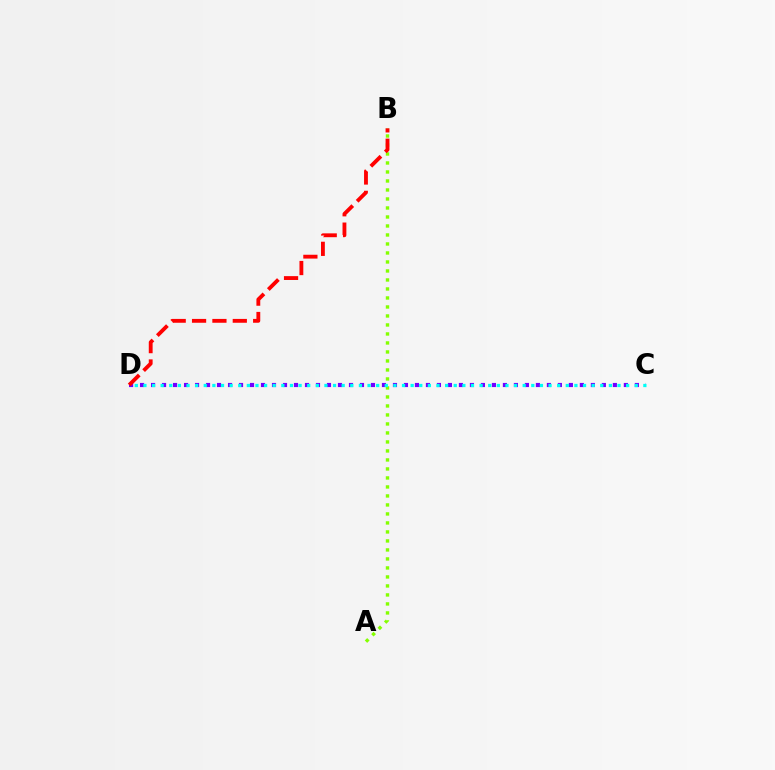{('A', 'B'): [{'color': '#84ff00', 'line_style': 'dotted', 'thickness': 2.45}], ('C', 'D'): [{'color': '#7200ff', 'line_style': 'dotted', 'thickness': 2.99}, {'color': '#00fff6', 'line_style': 'dotted', 'thickness': 2.34}], ('B', 'D'): [{'color': '#ff0000', 'line_style': 'dashed', 'thickness': 2.77}]}